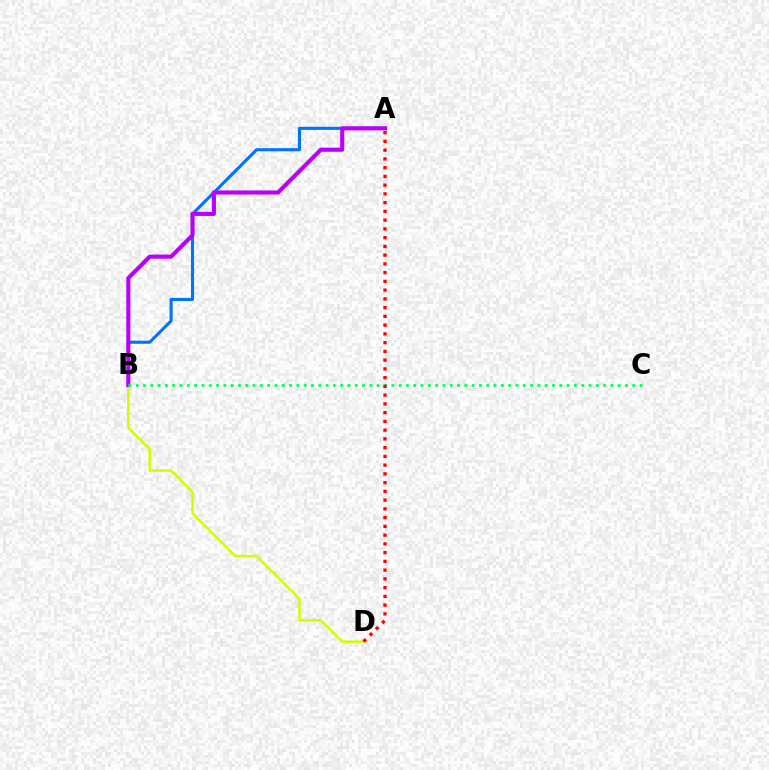{('A', 'B'): [{'color': '#0074ff', 'line_style': 'solid', 'thickness': 2.23}, {'color': '#b900ff', 'line_style': 'solid', 'thickness': 2.96}], ('B', 'D'): [{'color': '#d1ff00', 'line_style': 'solid', 'thickness': 1.82}], ('B', 'C'): [{'color': '#00ff5c', 'line_style': 'dotted', 'thickness': 1.98}], ('A', 'D'): [{'color': '#ff0000', 'line_style': 'dotted', 'thickness': 2.38}]}